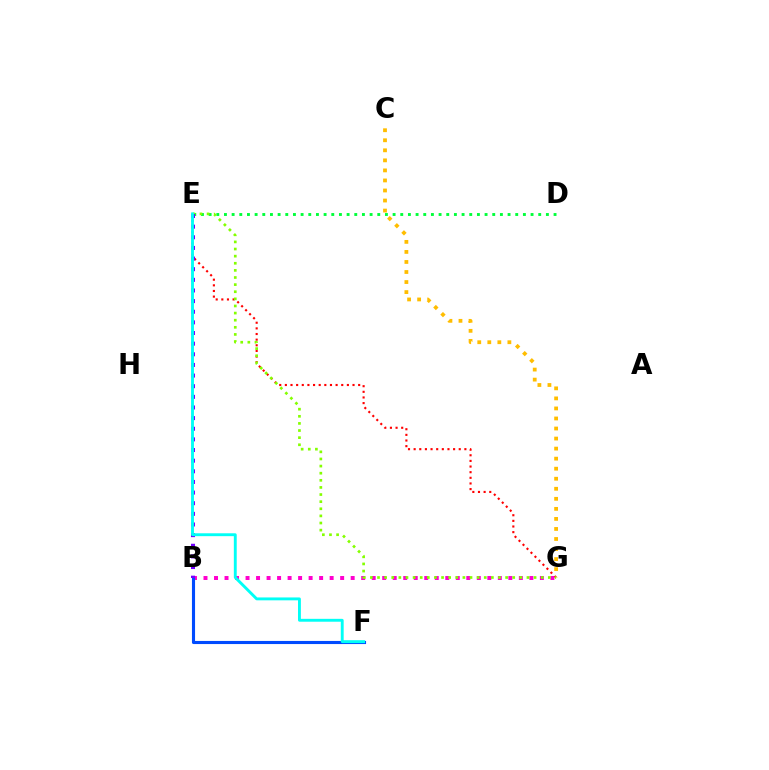{('B', 'G'): [{'color': '#ff00cf', 'line_style': 'dotted', 'thickness': 2.86}], ('B', 'F'): [{'color': '#004bff', 'line_style': 'solid', 'thickness': 2.24}], ('C', 'G'): [{'color': '#ffbd00', 'line_style': 'dotted', 'thickness': 2.73}], ('E', 'G'): [{'color': '#ff0000', 'line_style': 'dotted', 'thickness': 1.53}, {'color': '#84ff00', 'line_style': 'dotted', 'thickness': 1.93}], ('D', 'E'): [{'color': '#00ff39', 'line_style': 'dotted', 'thickness': 2.08}], ('B', 'E'): [{'color': '#7200ff', 'line_style': 'dotted', 'thickness': 2.89}], ('E', 'F'): [{'color': '#00fff6', 'line_style': 'solid', 'thickness': 2.08}]}